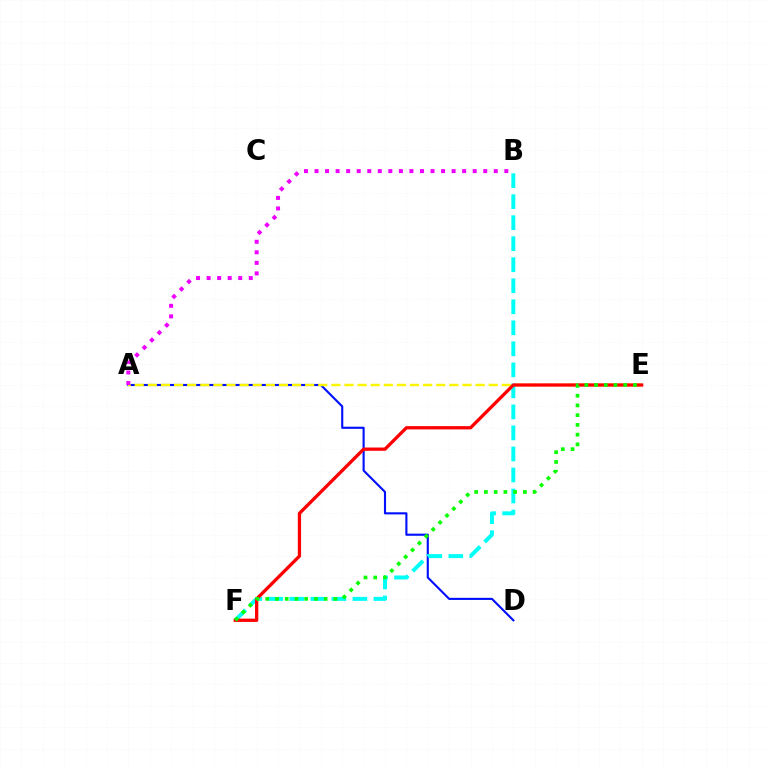{('A', 'D'): [{'color': '#0010ff', 'line_style': 'solid', 'thickness': 1.53}], ('A', 'E'): [{'color': '#fcf500', 'line_style': 'dashed', 'thickness': 1.78}], ('B', 'F'): [{'color': '#00fff6', 'line_style': 'dashed', 'thickness': 2.86}], ('E', 'F'): [{'color': '#ff0000', 'line_style': 'solid', 'thickness': 2.36}, {'color': '#08ff00', 'line_style': 'dotted', 'thickness': 2.65}], ('A', 'B'): [{'color': '#ee00ff', 'line_style': 'dotted', 'thickness': 2.87}]}